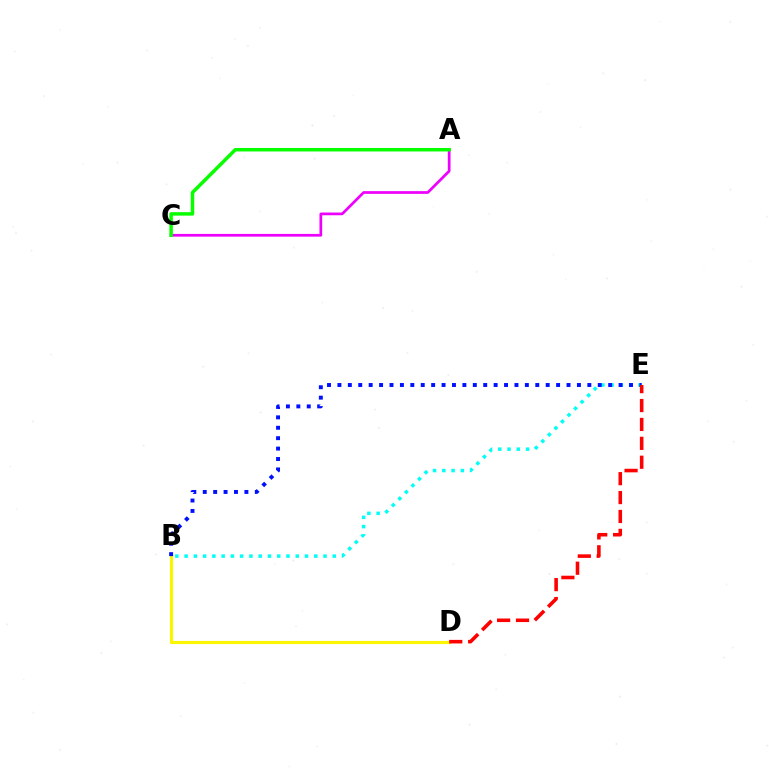{('B', 'D'): [{'color': '#fcf500', 'line_style': 'solid', 'thickness': 2.27}], ('A', 'C'): [{'color': '#ee00ff', 'line_style': 'solid', 'thickness': 1.96}, {'color': '#08ff00', 'line_style': 'solid', 'thickness': 2.51}], ('B', 'E'): [{'color': '#00fff6', 'line_style': 'dotted', 'thickness': 2.52}, {'color': '#0010ff', 'line_style': 'dotted', 'thickness': 2.83}], ('D', 'E'): [{'color': '#ff0000', 'line_style': 'dashed', 'thickness': 2.57}]}